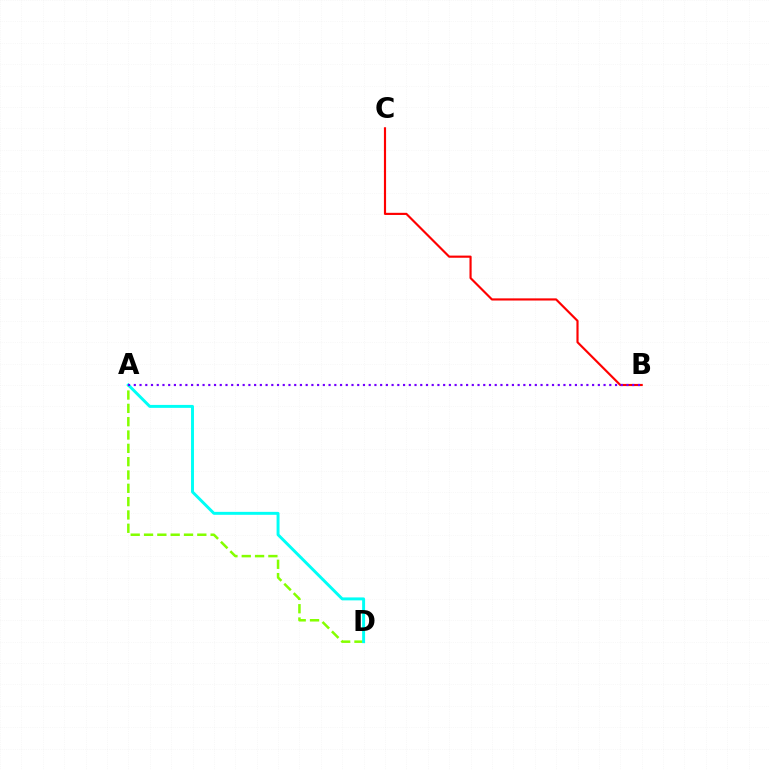{('B', 'C'): [{'color': '#ff0000', 'line_style': 'solid', 'thickness': 1.55}], ('A', 'D'): [{'color': '#84ff00', 'line_style': 'dashed', 'thickness': 1.81}, {'color': '#00fff6', 'line_style': 'solid', 'thickness': 2.12}], ('A', 'B'): [{'color': '#7200ff', 'line_style': 'dotted', 'thickness': 1.56}]}